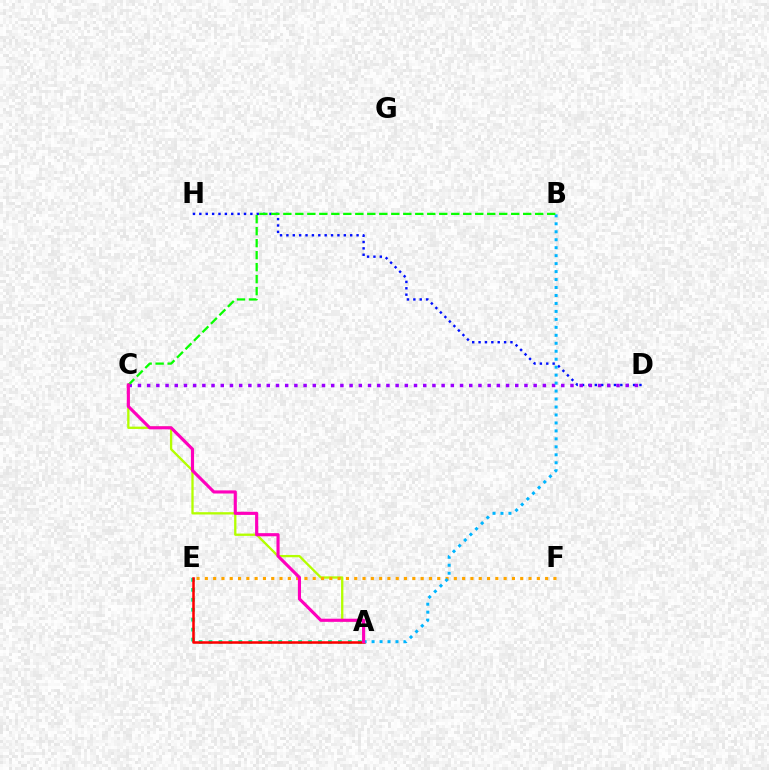{('A', 'E'): [{'color': '#00ff9d', 'line_style': 'dotted', 'thickness': 2.7}, {'color': '#ff0000', 'line_style': 'solid', 'thickness': 1.83}], ('A', 'C'): [{'color': '#b3ff00', 'line_style': 'solid', 'thickness': 1.66}, {'color': '#ff00bd', 'line_style': 'solid', 'thickness': 2.26}], ('D', 'H'): [{'color': '#0010ff', 'line_style': 'dotted', 'thickness': 1.73}], ('C', 'D'): [{'color': '#9b00ff', 'line_style': 'dotted', 'thickness': 2.5}], ('E', 'F'): [{'color': '#ffa500', 'line_style': 'dotted', 'thickness': 2.26}], ('A', 'B'): [{'color': '#00b5ff', 'line_style': 'dotted', 'thickness': 2.16}], ('B', 'C'): [{'color': '#08ff00', 'line_style': 'dashed', 'thickness': 1.63}]}